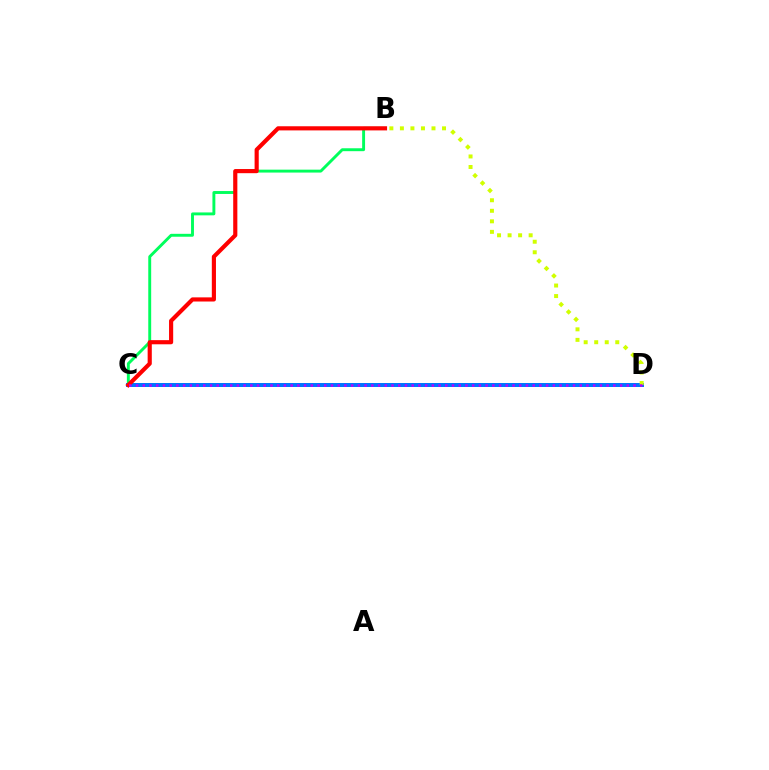{('B', 'C'): [{'color': '#00ff5c', 'line_style': 'solid', 'thickness': 2.1}, {'color': '#ff0000', 'line_style': 'solid', 'thickness': 2.98}], ('C', 'D'): [{'color': '#0074ff', 'line_style': 'solid', 'thickness': 2.87}, {'color': '#b900ff', 'line_style': 'dotted', 'thickness': 1.83}], ('B', 'D'): [{'color': '#d1ff00', 'line_style': 'dotted', 'thickness': 2.86}]}